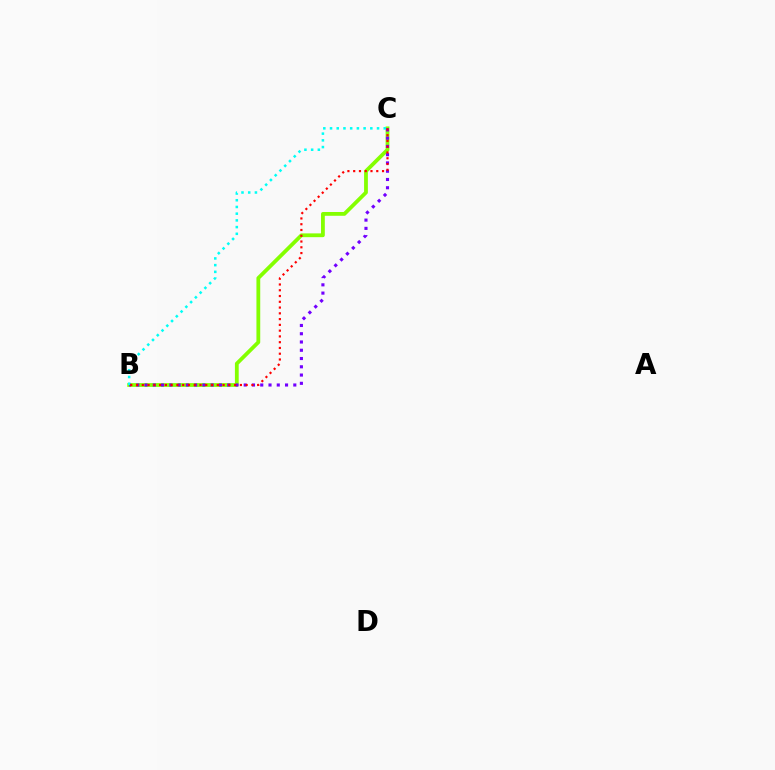{('B', 'C'): [{'color': '#84ff00', 'line_style': 'solid', 'thickness': 2.73}, {'color': '#7200ff', 'line_style': 'dotted', 'thickness': 2.25}, {'color': '#00fff6', 'line_style': 'dotted', 'thickness': 1.82}, {'color': '#ff0000', 'line_style': 'dotted', 'thickness': 1.57}]}